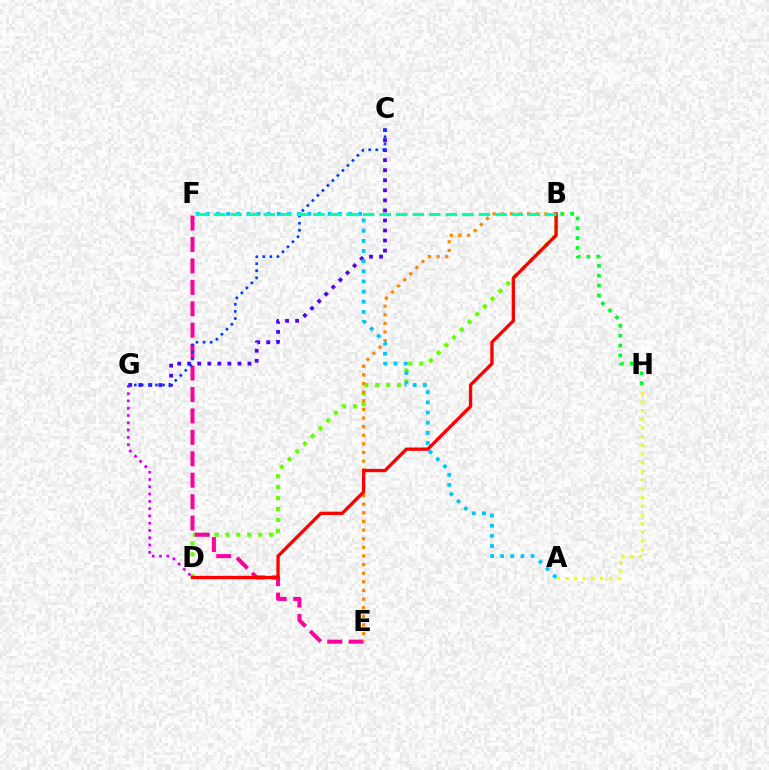{('B', 'H'): [{'color': '#00ff27', 'line_style': 'dotted', 'thickness': 2.67}], ('B', 'D'): [{'color': '#66ff00', 'line_style': 'dotted', 'thickness': 2.96}, {'color': '#ff0000', 'line_style': 'solid', 'thickness': 2.39}], ('C', 'G'): [{'color': '#4f00ff', 'line_style': 'dotted', 'thickness': 2.73}, {'color': '#003fff', 'line_style': 'dotted', 'thickness': 1.92}], ('E', 'F'): [{'color': '#ff00a0', 'line_style': 'dashed', 'thickness': 2.91}], ('A', 'H'): [{'color': '#eeff00', 'line_style': 'dotted', 'thickness': 2.36}], ('B', 'E'): [{'color': '#ff8800', 'line_style': 'dotted', 'thickness': 2.34}], ('A', 'F'): [{'color': '#00c7ff', 'line_style': 'dotted', 'thickness': 2.76}], ('D', 'G'): [{'color': '#d600ff', 'line_style': 'dotted', 'thickness': 1.98}], ('B', 'F'): [{'color': '#00ffaf', 'line_style': 'dashed', 'thickness': 2.25}]}